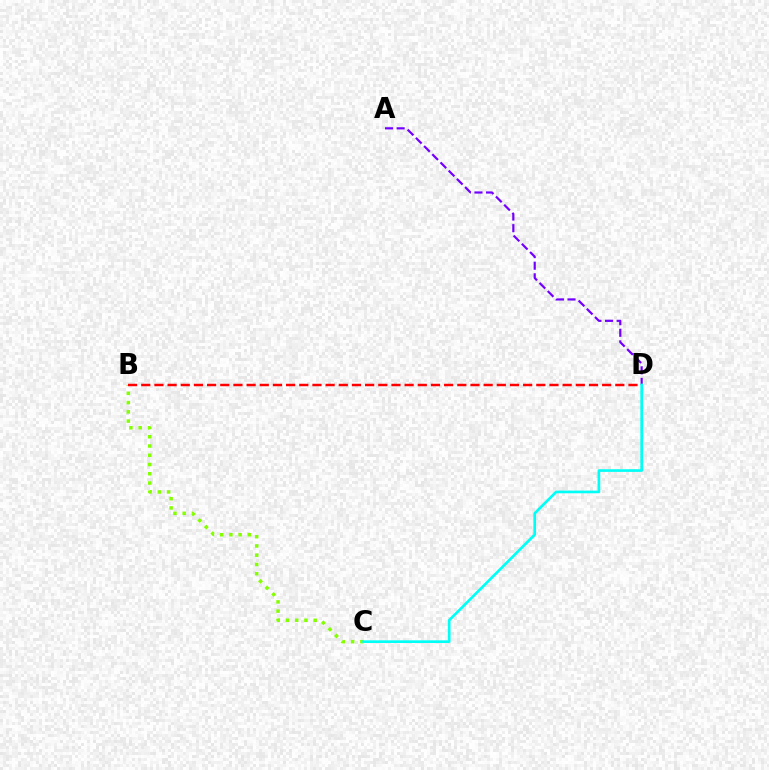{('A', 'D'): [{'color': '#7200ff', 'line_style': 'dashed', 'thickness': 1.58}], ('B', 'C'): [{'color': '#84ff00', 'line_style': 'dotted', 'thickness': 2.51}], ('B', 'D'): [{'color': '#ff0000', 'line_style': 'dashed', 'thickness': 1.79}], ('C', 'D'): [{'color': '#00fff6', 'line_style': 'solid', 'thickness': 1.92}]}